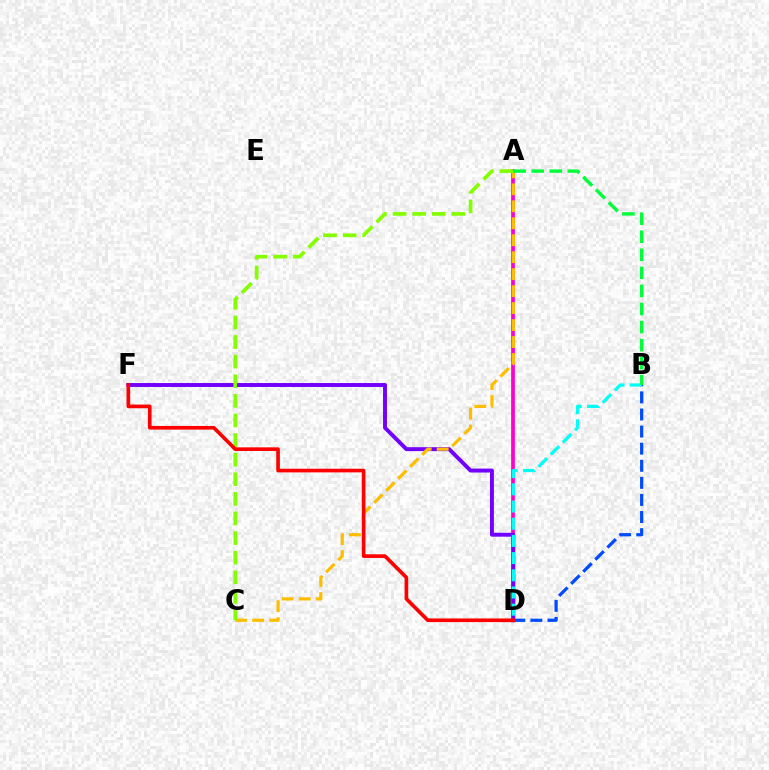{('A', 'D'): [{'color': '#ff00cf', 'line_style': 'solid', 'thickness': 2.69}], ('D', 'F'): [{'color': '#7200ff', 'line_style': 'solid', 'thickness': 2.83}, {'color': '#ff0000', 'line_style': 'solid', 'thickness': 2.63}], ('A', 'C'): [{'color': '#ffbd00', 'line_style': 'dashed', 'thickness': 2.31}, {'color': '#84ff00', 'line_style': 'dashed', 'thickness': 2.66}], ('B', 'D'): [{'color': '#004bff', 'line_style': 'dashed', 'thickness': 2.32}, {'color': '#00fff6', 'line_style': 'dashed', 'thickness': 2.34}], ('A', 'B'): [{'color': '#00ff39', 'line_style': 'dashed', 'thickness': 2.45}]}